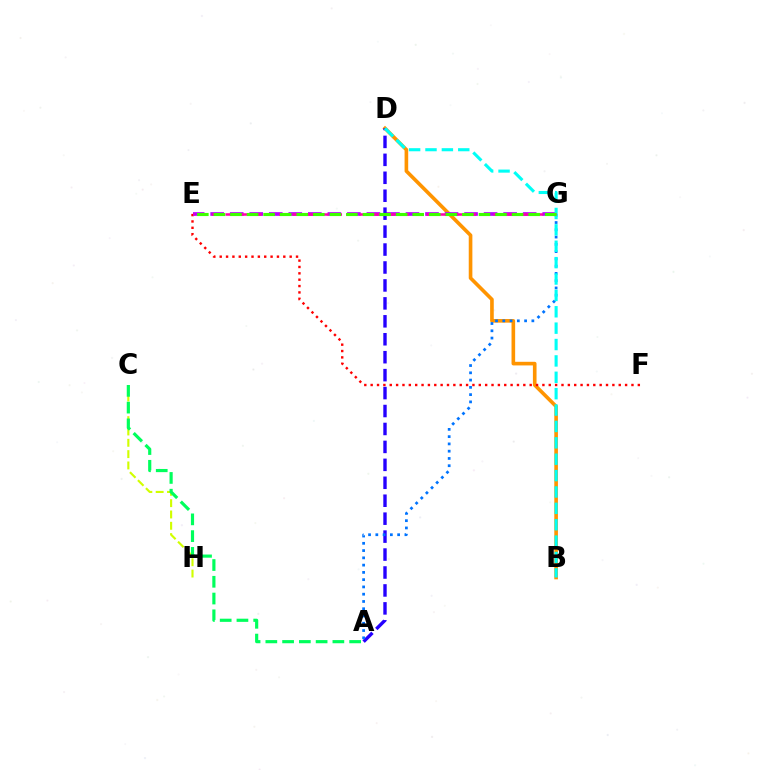{('C', 'H'): [{'color': '#d1ff00', 'line_style': 'dashed', 'thickness': 1.54}], ('B', 'D'): [{'color': '#ff9400', 'line_style': 'solid', 'thickness': 2.61}, {'color': '#00fff6', 'line_style': 'dashed', 'thickness': 2.23}], ('E', 'F'): [{'color': '#ff0000', 'line_style': 'dotted', 'thickness': 1.73}], ('A', 'C'): [{'color': '#00ff5c', 'line_style': 'dashed', 'thickness': 2.28}], ('E', 'G'): [{'color': '#b900ff', 'line_style': 'dashed', 'thickness': 2.65}, {'color': '#ff00ac', 'line_style': 'dashed', 'thickness': 1.82}, {'color': '#3dff00', 'line_style': 'dashed', 'thickness': 2.25}], ('A', 'D'): [{'color': '#2500ff', 'line_style': 'dashed', 'thickness': 2.44}], ('A', 'G'): [{'color': '#0074ff', 'line_style': 'dotted', 'thickness': 1.97}]}